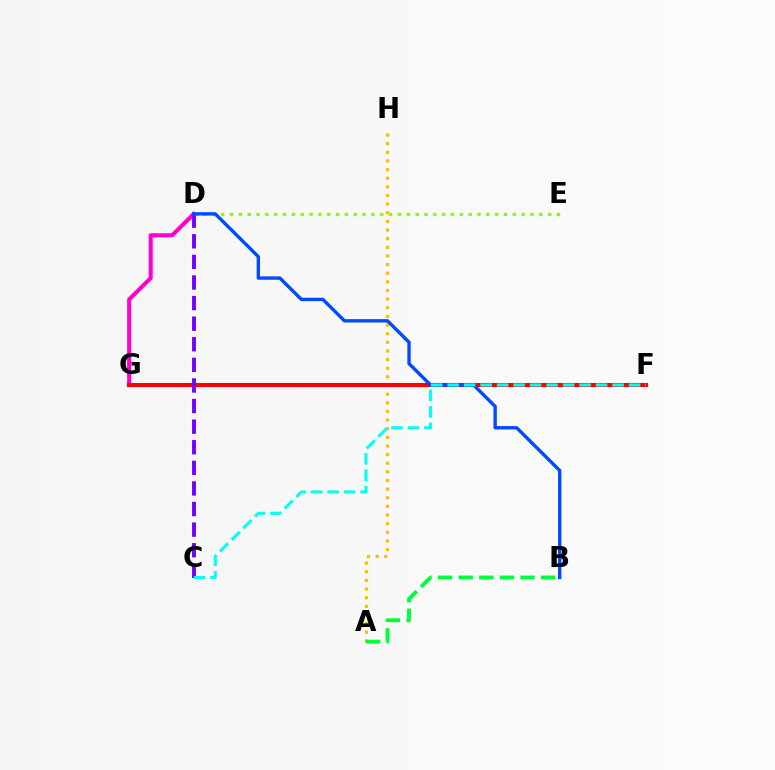{('D', 'G'): [{'color': '#ff00cf', 'line_style': 'solid', 'thickness': 2.93}], ('D', 'E'): [{'color': '#84ff00', 'line_style': 'dotted', 'thickness': 2.4}], ('A', 'H'): [{'color': '#ffbd00', 'line_style': 'dotted', 'thickness': 2.35}], ('F', 'G'): [{'color': '#ff0000', 'line_style': 'solid', 'thickness': 2.94}], ('C', 'D'): [{'color': '#7200ff', 'line_style': 'dashed', 'thickness': 2.8}], ('B', 'D'): [{'color': '#004bff', 'line_style': 'solid', 'thickness': 2.43}], ('A', 'B'): [{'color': '#00ff39', 'line_style': 'dashed', 'thickness': 2.8}], ('C', 'F'): [{'color': '#00fff6', 'line_style': 'dashed', 'thickness': 2.24}]}